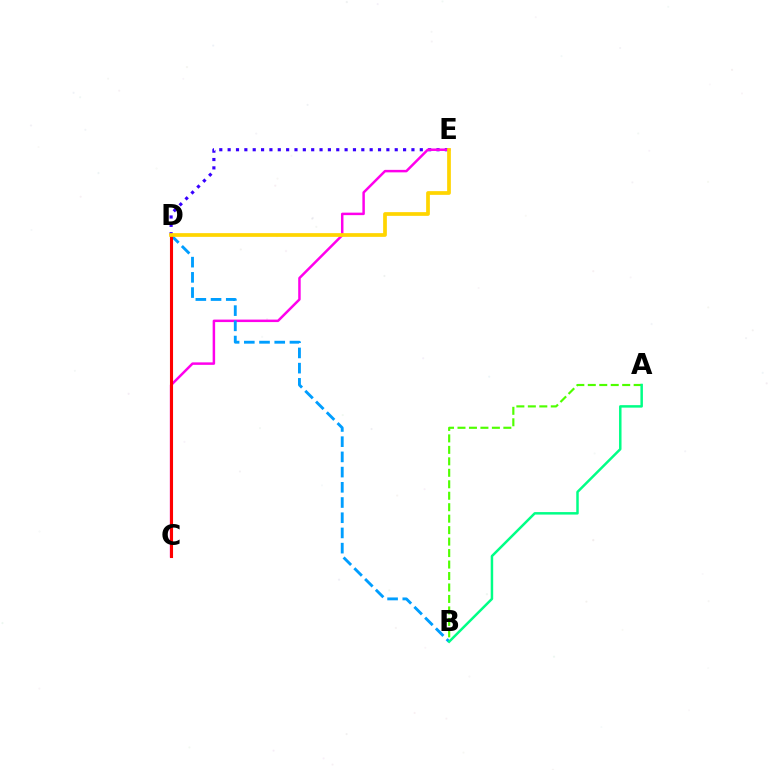{('D', 'E'): [{'color': '#3700ff', 'line_style': 'dotted', 'thickness': 2.27}, {'color': '#ffd500', 'line_style': 'solid', 'thickness': 2.68}], ('A', 'B'): [{'color': '#4fff00', 'line_style': 'dashed', 'thickness': 1.56}, {'color': '#00ff86', 'line_style': 'solid', 'thickness': 1.79}], ('C', 'E'): [{'color': '#ff00ed', 'line_style': 'solid', 'thickness': 1.79}], ('B', 'D'): [{'color': '#009eff', 'line_style': 'dashed', 'thickness': 2.07}], ('C', 'D'): [{'color': '#ff0000', 'line_style': 'solid', 'thickness': 2.23}]}